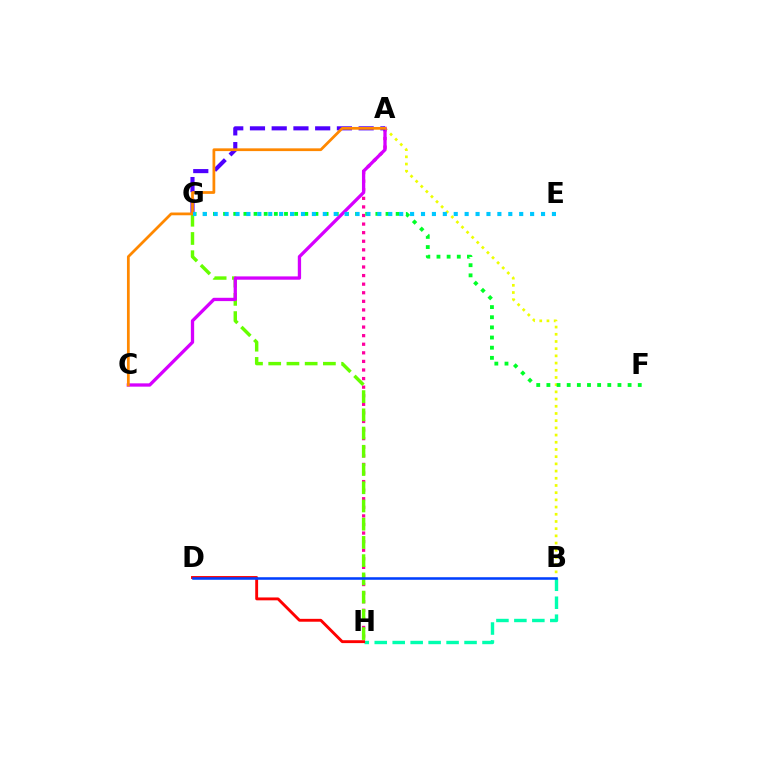{('A', 'B'): [{'color': '#eeff00', 'line_style': 'dotted', 'thickness': 1.96}], ('A', 'H'): [{'color': '#ff00a0', 'line_style': 'dotted', 'thickness': 2.33}], ('G', 'H'): [{'color': '#66ff00', 'line_style': 'dashed', 'thickness': 2.48}], ('A', 'C'): [{'color': '#d600ff', 'line_style': 'solid', 'thickness': 2.38}, {'color': '#ff8800', 'line_style': 'solid', 'thickness': 1.98}], ('B', 'H'): [{'color': '#00ffaf', 'line_style': 'dashed', 'thickness': 2.44}], ('F', 'G'): [{'color': '#00ff27', 'line_style': 'dotted', 'thickness': 2.76}], ('A', 'G'): [{'color': '#4f00ff', 'line_style': 'dashed', 'thickness': 2.95}], ('E', 'G'): [{'color': '#00c7ff', 'line_style': 'dotted', 'thickness': 2.96}], ('D', 'H'): [{'color': '#ff0000', 'line_style': 'solid', 'thickness': 2.07}], ('B', 'D'): [{'color': '#003fff', 'line_style': 'solid', 'thickness': 1.83}]}